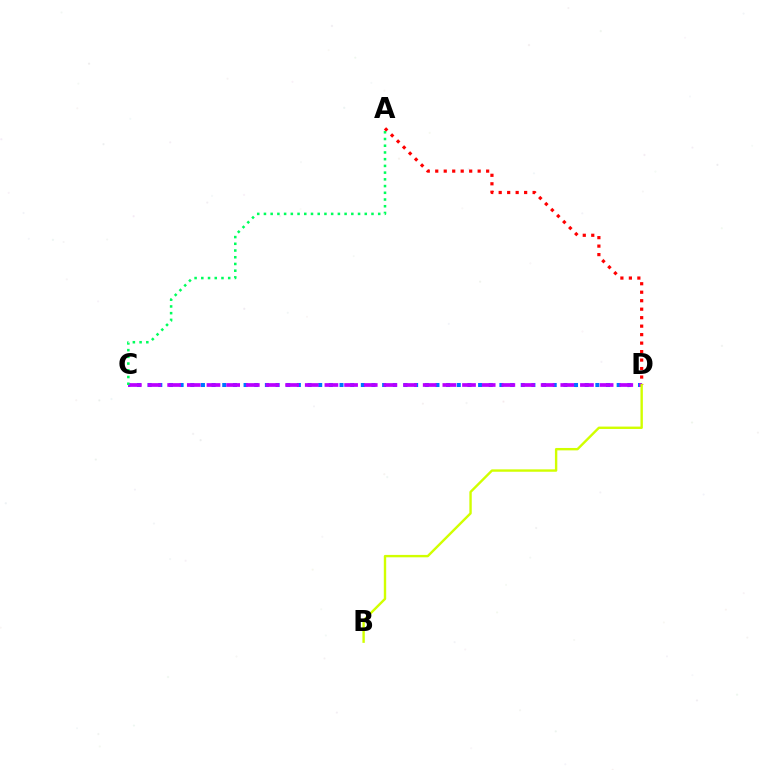{('A', 'D'): [{'color': '#ff0000', 'line_style': 'dotted', 'thickness': 2.3}], ('C', 'D'): [{'color': '#0074ff', 'line_style': 'dotted', 'thickness': 2.9}, {'color': '#b900ff', 'line_style': 'dashed', 'thickness': 2.67}], ('A', 'C'): [{'color': '#00ff5c', 'line_style': 'dotted', 'thickness': 1.83}], ('B', 'D'): [{'color': '#d1ff00', 'line_style': 'solid', 'thickness': 1.72}]}